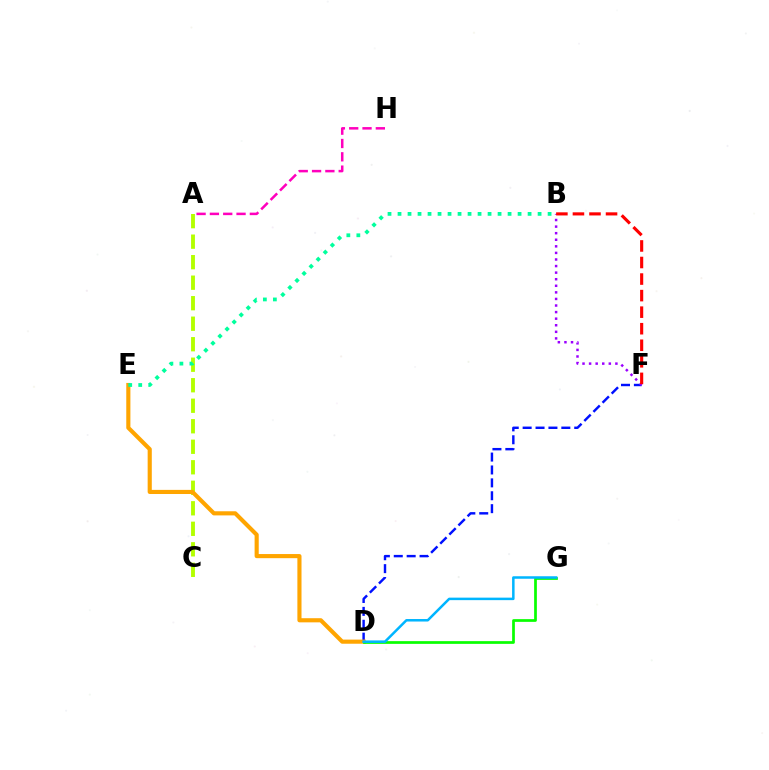{('D', 'F'): [{'color': '#0010ff', 'line_style': 'dashed', 'thickness': 1.75}], ('A', 'C'): [{'color': '#b3ff00', 'line_style': 'dashed', 'thickness': 2.79}], ('B', 'F'): [{'color': '#9b00ff', 'line_style': 'dotted', 'thickness': 1.79}, {'color': '#ff0000', 'line_style': 'dashed', 'thickness': 2.25}], ('D', 'E'): [{'color': '#ffa500', 'line_style': 'solid', 'thickness': 2.97}], ('A', 'H'): [{'color': '#ff00bd', 'line_style': 'dashed', 'thickness': 1.81}], ('D', 'G'): [{'color': '#08ff00', 'line_style': 'solid', 'thickness': 1.96}, {'color': '#00b5ff', 'line_style': 'solid', 'thickness': 1.8}], ('B', 'E'): [{'color': '#00ff9d', 'line_style': 'dotted', 'thickness': 2.72}]}